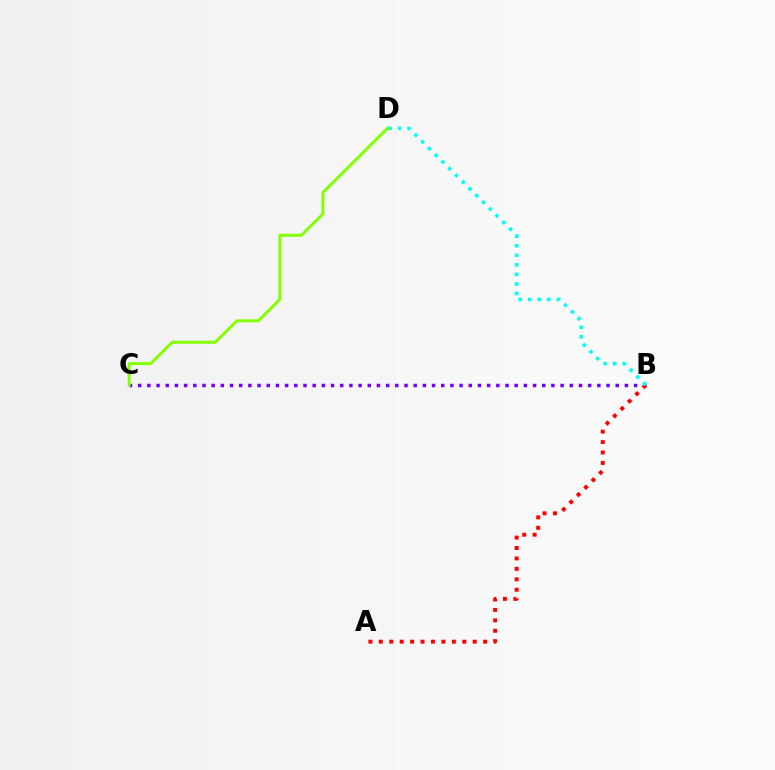{('B', 'C'): [{'color': '#7200ff', 'line_style': 'dotted', 'thickness': 2.5}], ('A', 'B'): [{'color': '#ff0000', 'line_style': 'dotted', 'thickness': 2.83}], ('B', 'D'): [{'color': '#00fff6', 'line_style': 'dotted', 'thickness': 2.59}], ('C', 'D'): [{'color': '#84ff00', 'line_style': 'solid', 'thickness': 2.15}]}